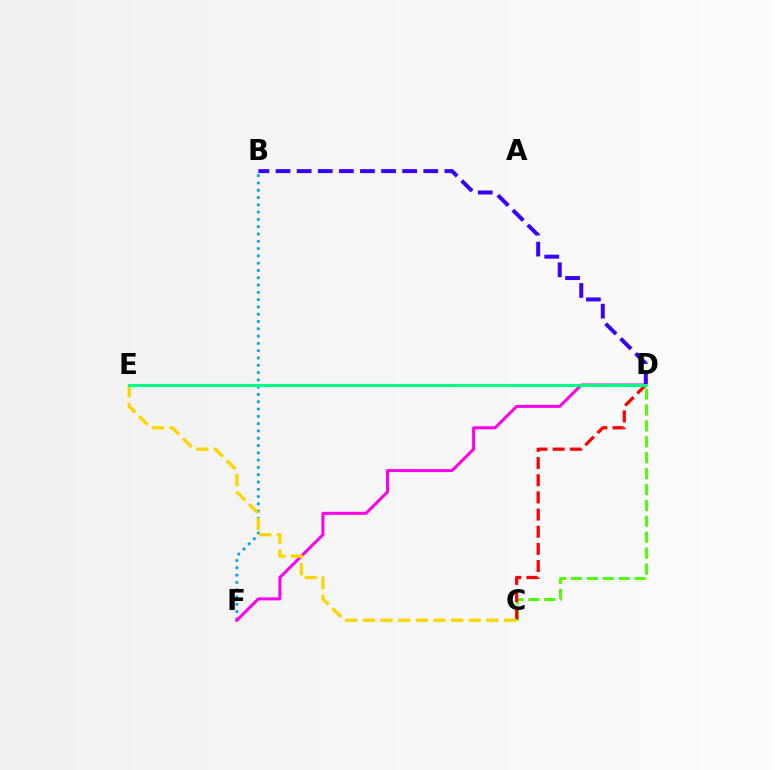{('B', 'F'): [{'color': '#009eff', 'line_style': 'dotted', 'thickness': 1.98}], ('D', 'F'): [{'color': '#ff00ed', 'line_style': 'solid', 'thickness': 2.17}], ('C', 'D'): [{'color': '#4fff00', 'line_style': 'dashed', 'thickness': 2.16}, {'color': '#ff0000', 'line_style': 'dashed', 'thickness': 2.33}], ('B', 'D'): [{'color': '#3700ff', 'line_style': 'dashed', 'thickness': 2.87}], ('C', 'E'): [{'color': '#ffd500', 'line_style': 'dashed', 'thickness': 2.4}], ('D', 'E'): [{'color': '#00ff86', 'line_style': 'solid', 'thickness': 2.24}]}